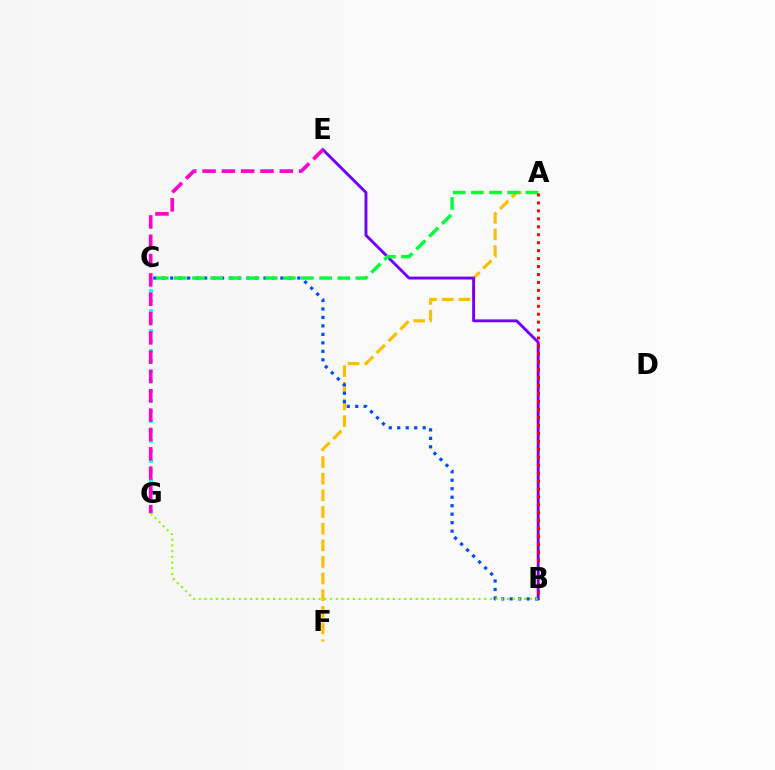{('C', 'G'): [{'color': '#00fff6', 'line_style': 'dotted', 'thickness': 2.72}], ('A', 'F'): [{'color': '#ffbd00', 'line_style': 'dashed', 'thickness': 2.26}], ('B', 'E'): [{'color': '#7200ff', 'line_style': 'solid', 'thickness': 2.08}], ('E', 'G'): [{'color': '#ff00cf', 'line_style': 'dashed', 'thickness': 2.62}], ('B', 'C'): [{'color': '#004bff', 'line_style': 'dotted', 'thickness': 2.3}], ('A', 'C'): [{'color': '#00ff39', 'line_style': 'dashed', 'thickness': 2.47}], ('B', 'G'): [{'color': '#84ff00', 'line_style': 'dotted', 'thickness': 1.55}], ('A', 'B'): [{'color': '#ff0000', 'line_style': 'dotted', 'thickness': 2.16}]}